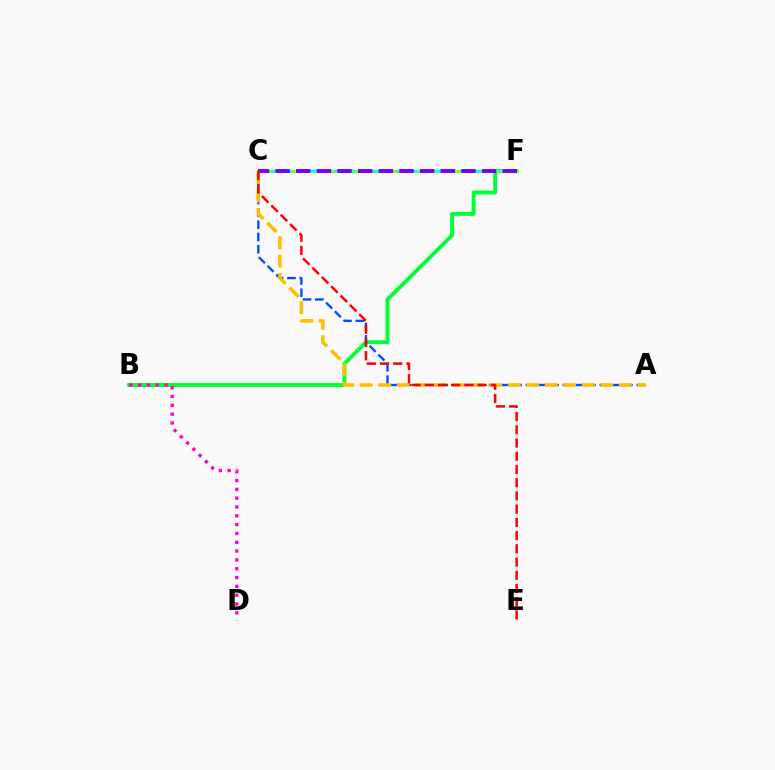{('B', 'F'): [{'color': '#00ff39', 'line_style': 'solid', 'thickness': 2.81}], ('C', 'F'): [{'color': '#84ff00', 'line_style': 'solid', 'thickness': 2.28}, {'color': '#00fff6', 'line_style': 'dashed', 'thickness': 1.71}, {'color': '#7200ff', 'line_style': 'dashed', 'thickness': 2.81}], ('B', 'D'): [{'color': '#ff00cf', 'line_style': 'dotted', 'thickness': 2.4}], ('A', 'C'): [{'color': '#004bff', 'line_style': 'dashed', 'thickness': 1.67}, {'color': '#ffbd00', 'line_style': 'dashed', 'thickness': 2.51}], ('C', 'E'): [{'color': '#ff0000', 'line_style': 'dashed', 'thickness': 1.8}]}